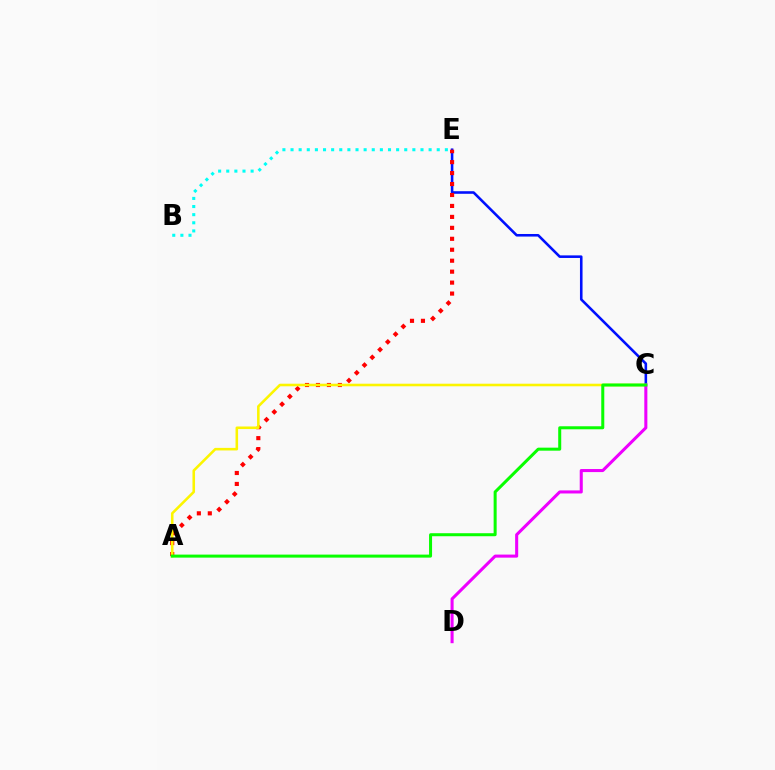{('C', 'E'): [{'color': '#0010ff', 'line_style': 'solid', 'thickness': 1.86}], ('A', 'E'): [{'color': '#ff0000', 'line_style': 'dotted', 'thickness': 2.98}], ('A', 'C'): [{'color': '#fcf500', 'line_style': 'solid', 'thickness': 1.85}, {'color': '#08ff00', 'line_style': 'solid', 'thickness': 2.17}], ('C', 'D'): [{'color': '#ee00ff', 'line_style': 'solid', 'thickness': 2.2}], ('B', 'E'): [{'color': '#00fff6', 'line_style': 'dotted', 'thickness': 2.21}]}